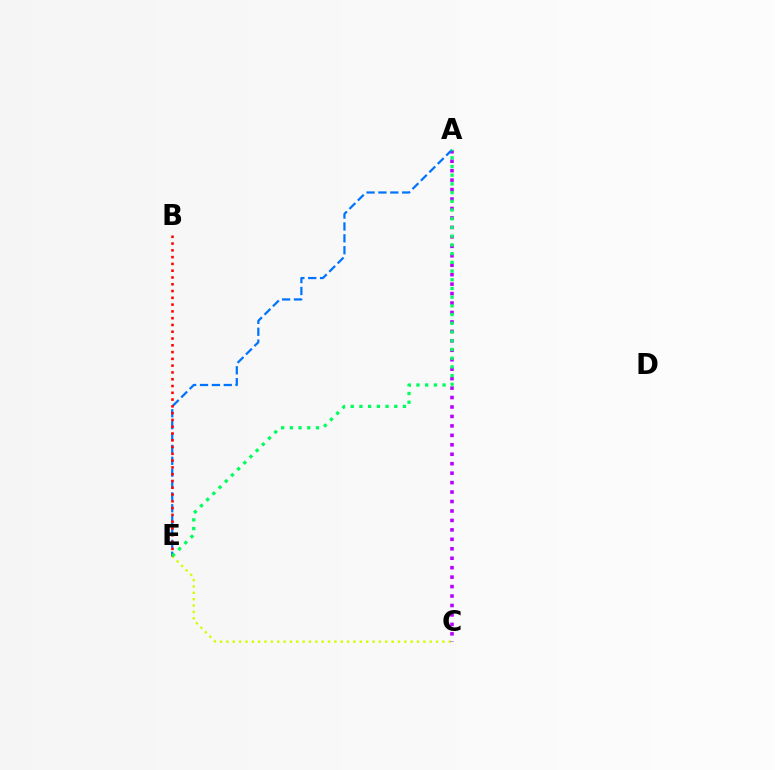{('C', 'E'): [{'color': '#d1ff00', 'line_style': 'dotted', 'thickness': 1.73}], ('A', 'C'): [{'color': '#b900ff', 'line_style': 'dotted', 'thickness': 2.57}], ('A', 'E'): [{'color': '#0074ff', 'line_style': 'dashed', 'thickness': 1.61}, {'color': '#00ff5c', 'line_style': 'dotted', 'thickness': 2.37}], ('B', 'E'): [{'color': '#ff0000', 'line_style': 'dotted', 'thickness': 1.84}]}